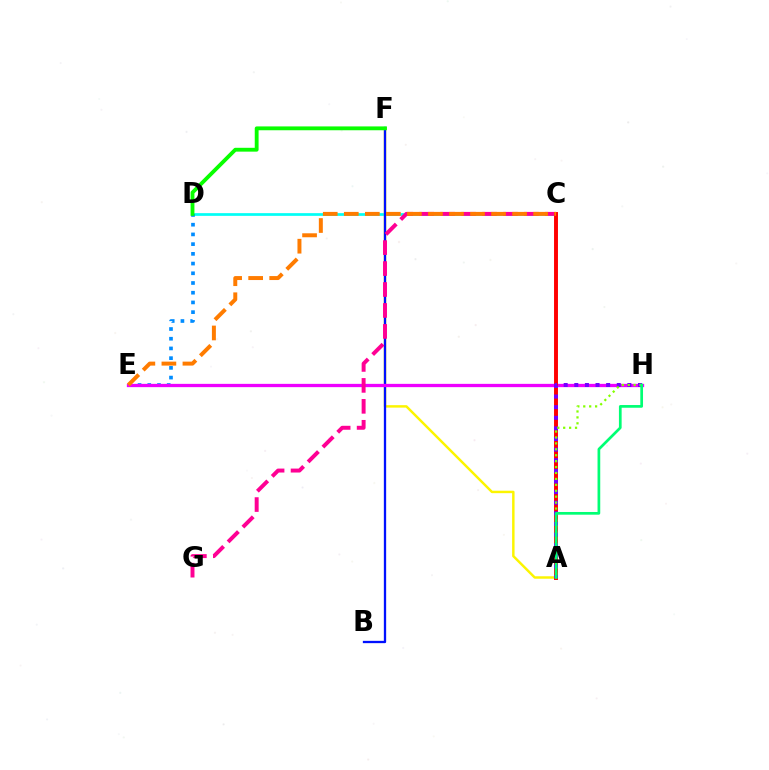{('C', 'D'): [{'color': '#00fff6', 'line_style': 'solid', 'thickness': 1.95}], ('A', 'F'): [{'color': '#fcf500', 'line_style': 'solid', 'thickness': 1.77}], ('B', 'F'): [{'color': '#0010ff', 'line_style': 'solid', 'thickness': 1.66}], ('D', 'E'): [{'color': '#008cff', 'line_style': 'dotted', 'thickness': 2.64}], ('E', 'H'): [{'color': '#ee00ff', 'line_style': 'solid', 'thickness': 2.37}], ('C', 'G'): [{'color': '#ff0094', 'line_style': 'dashed', 'thickness': 2.85}], ('D', 'F'): [{'color': '#08ff00', 'line_style': 'solid', 'thickness': 2.76}], ('A', 'C'): [{'color': '#ff0000', 'line_style': 'solid', 'thickness': 2.82}], ('A', 'H'): [{'color': '#7200ff', 'line_style': 'dotted', 'thickness': 2.88}, {'color': '#84ff00', 'line_style': 'dotted', 'thickness': 1.61}, {'color': '#00ff74', 'line_style': 'solid', 'thickness': 1.95}], ('C', 'E'): [{'color': '#ff7c00', 'line_style': 'dashed', 'thickness': 2.86}]}